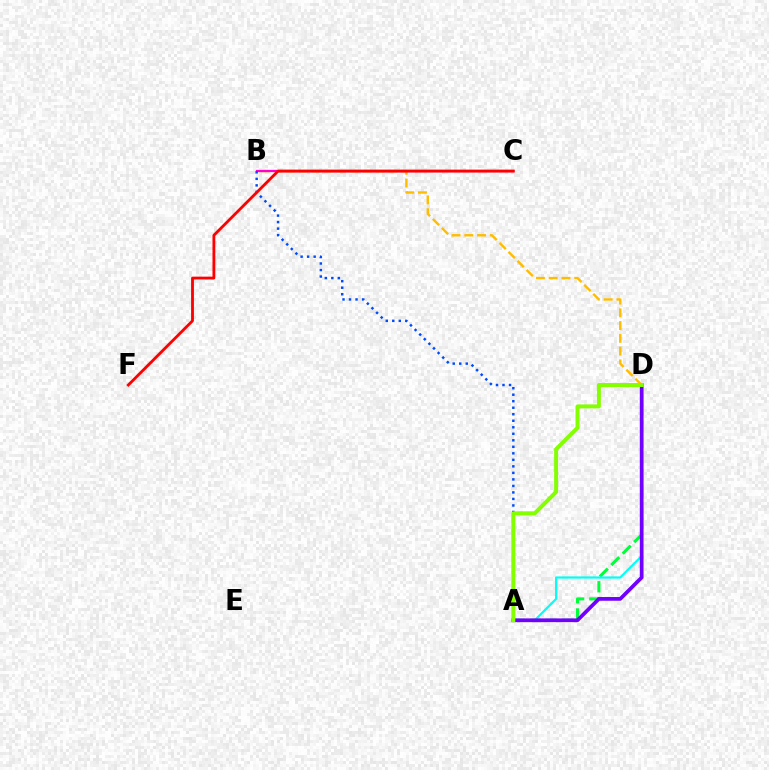{('A', 'D'): [{'color': '#00ff39', 'line_style': 'dashed', 'thickness': 2.2}, {'color': '#00fff6', 'line_style': 'solid', 'thickness': 1.57}, {'color': '#7200ff', 'line_style': 'solid', 'thickness': 2.69}, {'color': '#84ff00', 'line_style': 'solid', 'thickness': 2.86}], ('B', 'D'): [{'color': '#ffbd00', 'line_style': 'dashed', 'thickness': 1.73}], ('B', 'C'): [{'color': '#ff00cf', 'line_style': 'solid', 'thickness': 1.62}], ('A', 'B'): [{'color': '#004bff', 'line_style': 'dotted', 'thickness': 1.77}], ('C', 'F'): [{'color': '#ff0000', 'line_style': 'solid', 'thickness': 2.03}]}